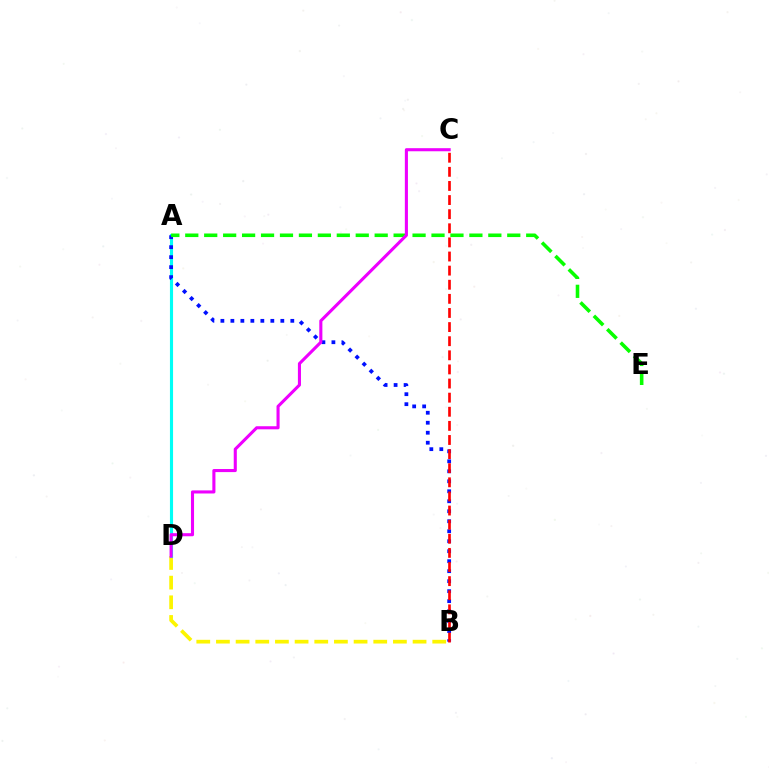{('B', 'D'): [{'color': '#fcf500', 'line_style': 'dashed', 'thickness': 2.67}], ('A', 'D'): [{'color': '#00fff6', 'line_style': 'solid', 'thickness': 2.25}], ('A', 'B'): [{'color': '#0010ff', 'line_style': 'dotted', 'thickness': 2.71}], ('B', 'C'): [{'color': '#ff0000', 'line_style': 'dashed', 'thickness': 1.92}], ('A', 'E'): [{'color': '#08ff00', 'line_style': 'dashed', 'thickness': 2.57}], ('C', 'D'): [{'color': '#ee00ff', 'line_style': 'solid', 'thickness': 2.22}]}